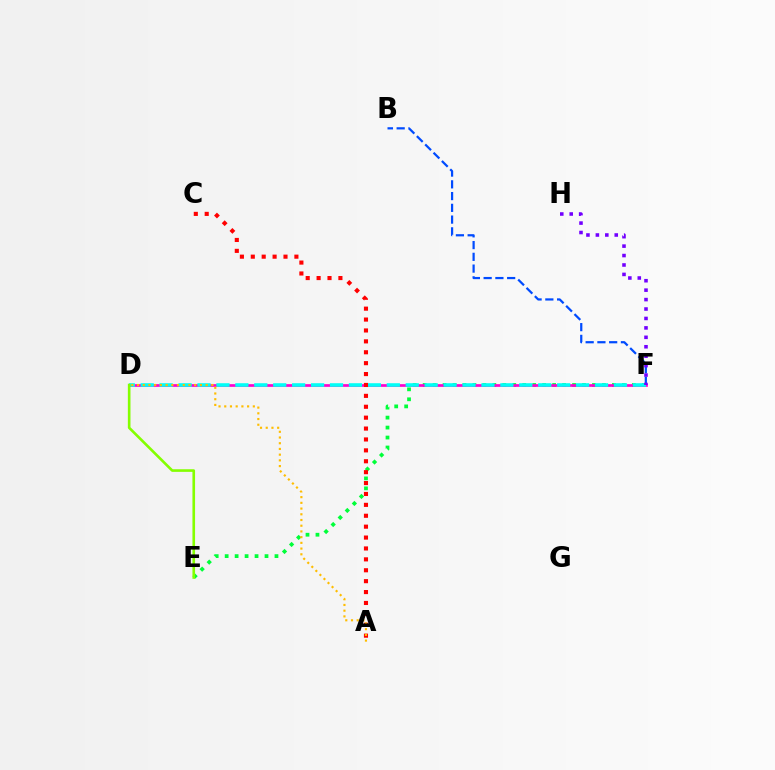{('E', 'F'): [{'color': '#00ff39', 'line_style': 'dotted', 'thickness': 2.71}], ('D', 'F'): [{'color': '#ff00cf', 'line_style': 'solid', 'thickness': 1.93}, {'color': '#00fff6', 'line_style': 'dashed', 'thickness': 2.57}], ('A', 'C'): [{'color': '#ff0000', 'line_style': 'dotted', 'thickness': 2.96}], ('A', 'D'): [{'color': '#ffbd00', 'line_style': 'dotted', 'thickness': 1.55}], ('D', 'E'): [{'color': '#84ff00', 'line_style': 'solid', 'thickness': 1.89}], ('B', 'F'): [{'color': '#004bff', 'line_style': 'dashed', 'thickness': 1.6}], ('F', 'H'): [{'color': '#7200ff', 'line_style': 'dotted', 'thickness': 2.56}]}